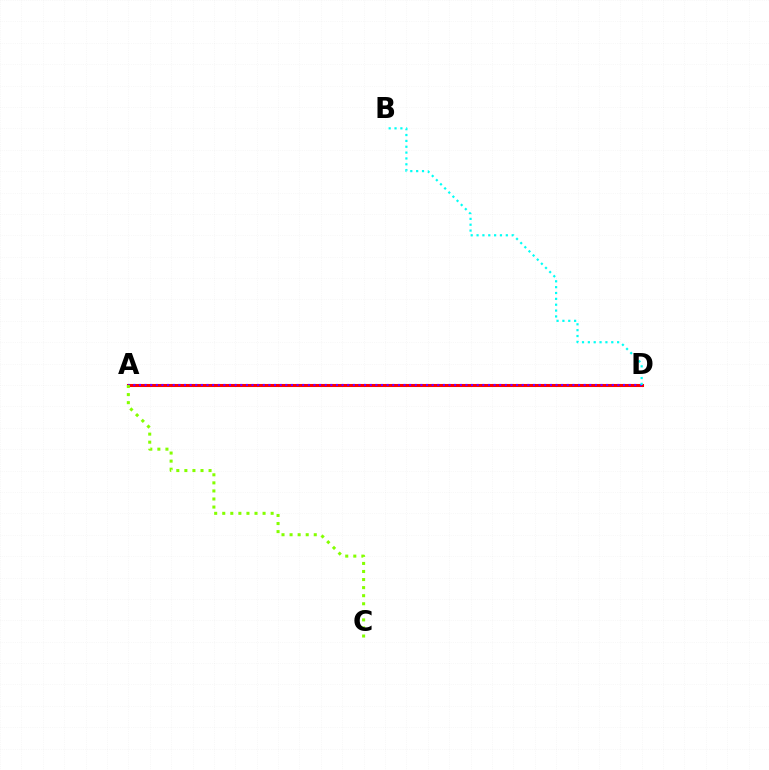{('A', 'D'): [{'color': '#ff0000', 'line_style': 'solid', 'thickness': 2.2}, {'color': '#7200ff', 'line_style': 'dotted', 'thickness': 1.53}], ('B', 'D'): [{'color': '#00fff6', 'line_style': 'dotted', 'thickness': 1.59}], ('A', 'C'): [{'color': '#84ff00', 'line_style': 'dotted', 'thickness': 2.19}]}